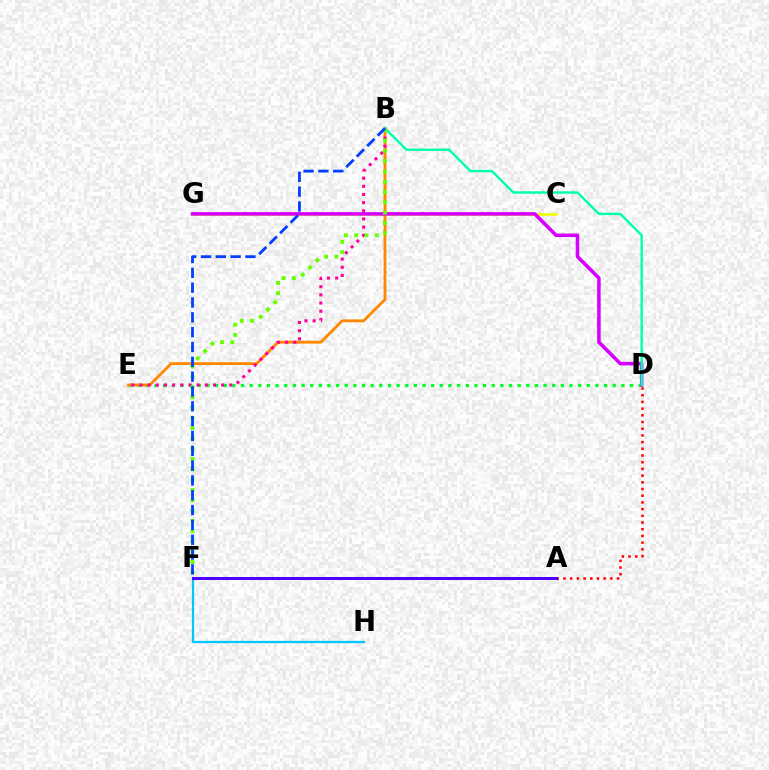{('D', 'E'): [{'color': '#00ff27', 'line_style': 'dotted', 'thickness': 2.35}], ('C', 'G'): [{'color': '#eeff00', 'line_style': 'solid', 'thickness': 1.89}], ('B', 'E'): [{'color': '#ff8800', 'line_style': 'solid', 'thickness': 2.03}, {'color': '#ff00a0', 'line_style': 'dotted', 'thickness': 2.22}], ('D', 'G'): [{'color': '#d600ff', 'line_style': 'solid', 'thickness': 2.54}], ('B', 'D'): [{'color': '#00ffaf', 'line_style': 'solid', 'thickness': 1.74}], ('F', 'H'): [{'color': '#00c7ff', 'line_style': 'solid', 'thickness': 1.62}], ('A', 'D'): [{'color': '#ff0000', 'line_style': 'dotted', 'thickness': 1.82}], ('B', 'F'): [{'color': '#66ff00', 'line_style': 'dotted', 'thickness': 2.8}, {'color': '#003fff', 'line_style': 'dashed', 'thickness': 2.01}], ('A', 'F'): [{'color': '#4f00ff', 'line_style': 'solid', 'thickness': 2.18}]}